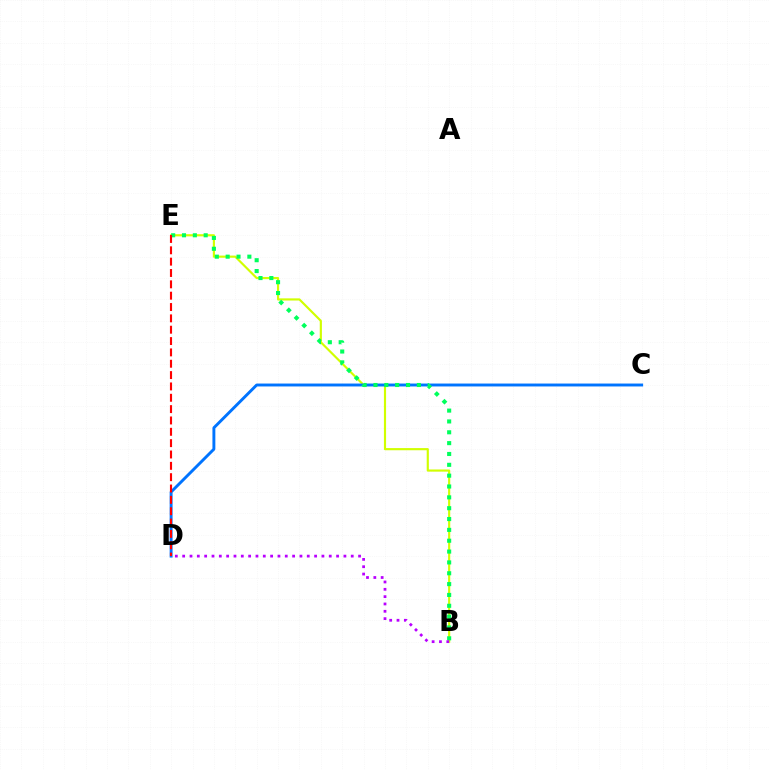{('B', 'E'): [{'color': '#d1ff00', 'line_style': 'solid', 'thickness': 1.55}, {'color': '#00ff5c', 'line_style': 'dotted', 'thickness': 2.95}], ('C', 'D'): [{'color': '#0074ff', 'line_style': 'solid', 'thickness': 2.1}], ('D', 'E'): [{'color': '#ff0000', 'line_style': 'dashed', 'thickness': 1.54}], ('B', 'D'): [{'color': '#b900ff', 'line_style': 'dotted', 'thickness': 1.99}]}